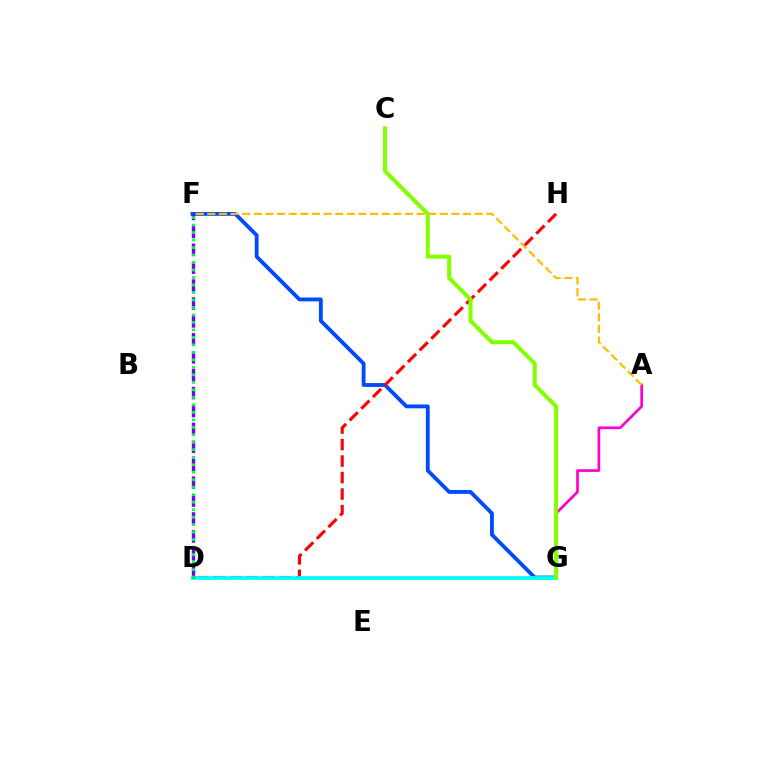{('F', 'G'): [{'color': '#004bff', 'line_style': 'solid', 'thickness': 2.77}], ('A', 'G'): [{'color': '#ff00cf', 'line_style': 'solid', 'thickness': 1.93}], ('D', 'H'): [{'color': '#ff0000', 'line_style': 'dashed', 'thickness': 2.24}], ('D', 'G'): [{'color': '#00fff6', 'line_style': 'solid', 'thickness': 2.69}], ('D', 'F'): [{'color': '#7200ff', 'line_style': 'dashed', 'thickness': 2.43}, {'color': '#00ff39', 'line_style': 'dotted', 'thickness': 2.03}], ('C', 'G'): [{'color': '#84ff00', 'line_style': 'solid', 'thickness': 2.9}], ('A', 'F'): [{'color': '#ffbd00', 'line_style': 'dashed', 'thickness': 1.58}]}